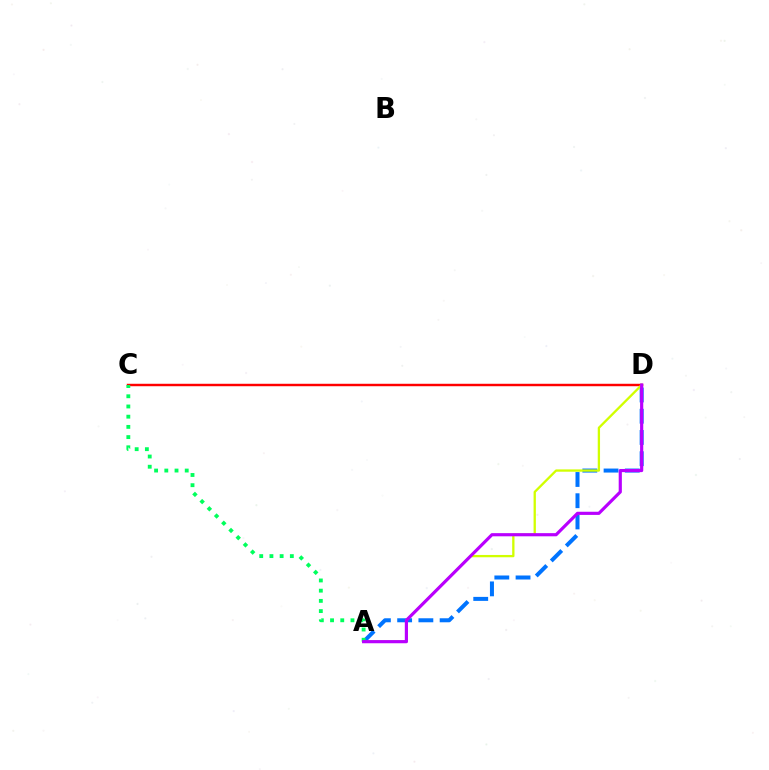{('C', 'D'): [{'color': '#ff0000', 'line_style': 'solid', 'thickness': 1.76}], ('A', 'D'): [{'color': '#0074ff', 'line_style': 'dashed', 'thickness': 2.88}, {'color': '#d1ff00', 'line_style': 'solid', 'thickness': 1.66}, {'color': '#b900ff', 'line_style': 'solid', 'thickness': 2.28}], ('A', 'C'): [{'color': '#00ff5c', 'line_style': 'dotted', 'thickness': 2.77}]}